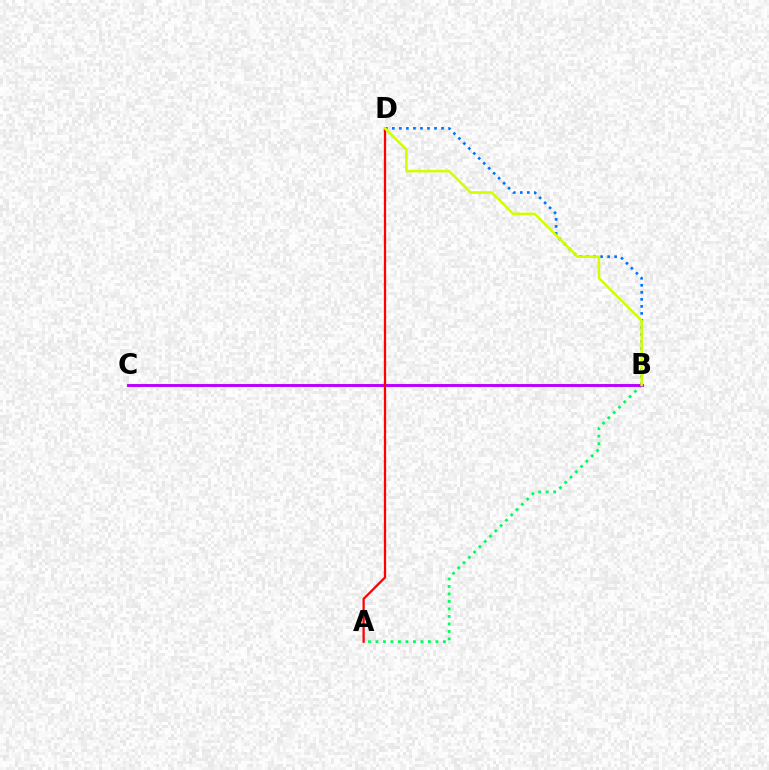{('B', 'D'): [{'color': '#0074ff', 'line_style': 'dotted', 'thickness': 1.91}, {'color': '#d1ff00', 'line_style': 'solid', 'thickness': 1.85}], ('A', 'B'): [{'color': '#00ff5c', 'line_style': 'dotted', 'thickness': 2.04}], ('B', 'C'): [{'color': '#b900ff', 'line_style': 'solid', 'thickness': 2.1}], ('A', 'D'): [{'color': '#ff0000', 'line_style': 'solid', 'thickness': 1.63}]}